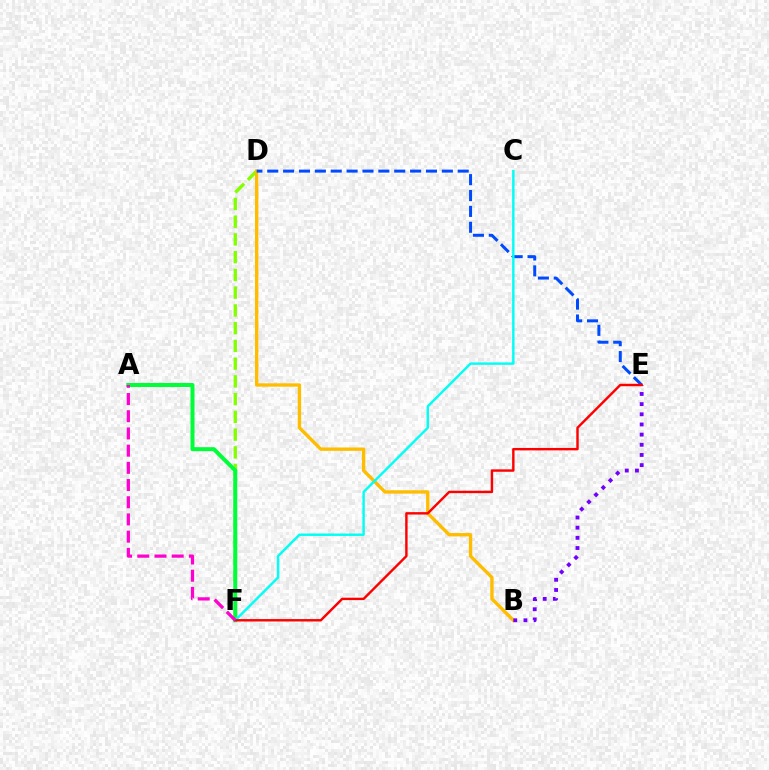{('D', 'F'): [{'color': '#84ff00', 'line_style': 'dashed', 'thickness': 2.41}], ('A', 'F'): [{'color': '#00ff39', 'line_style': 'solid', 'thickness': 2.88}, {'color': '#ff00cf', 'line_style': 'dashed', 'thickness': 2.34}], ('B', 'D'): [{'color': '#ffbd00', 'line_style': 'solid', 'thickness': 2.42}], ('B', 'E'): [{'color': '#7200ff', 'line_style': 'dotted', 'thickness': 2.76}], ('D', 'E'): [{'color': '#004bff', 'line_style': 'dashed', 'thickness': 2.16}], ('C', 'F'): [{'color': '#00fff6', 'line_style': 'solid', 'thickness': 1.74}], ('E', 'F'): [{'color': '#ff0000', 'line_style': 'solid', 'thickness': 1.74}]}